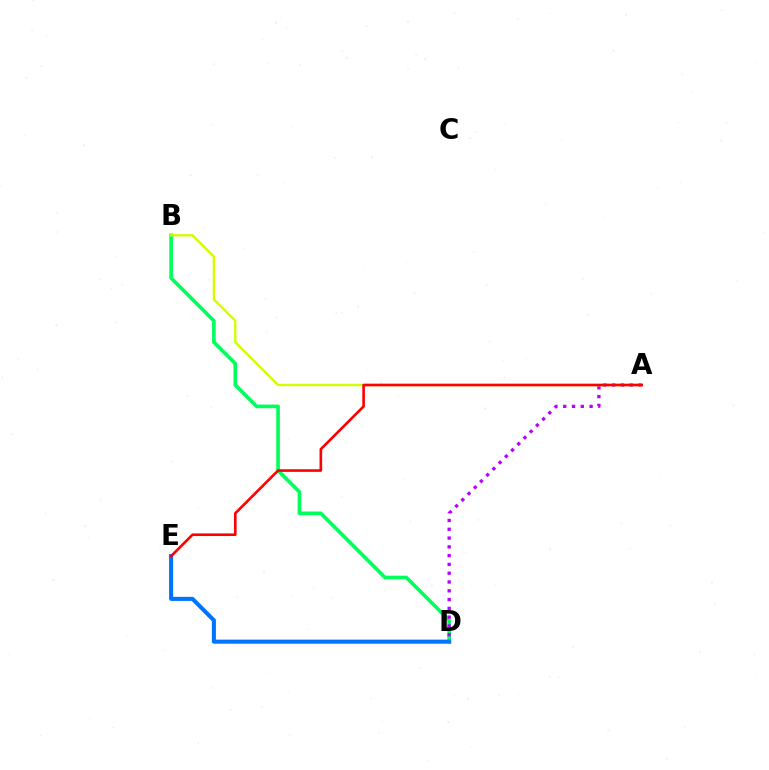{('B', 'D'): [{'color': '#00ff5c', 'line_style': 'solid', 'thickness': 2.62}], ('A', 'D'): [{'color': '#b900ff', 'line_style': 'dotted', 'thickness': 2.39}], ('A', 'B'): [{'color': '#d1ff00', 'line_style': 'solid', 'thickness': 1.7}], ('D', 'E'): [{'color': '#0074ff', 'line_style': 'solid', 'thickness': 2.93}], ('A', 'E'): [{'color': '#ff0000', 'line_style': 'solid', 'thickness': 1.89}]}